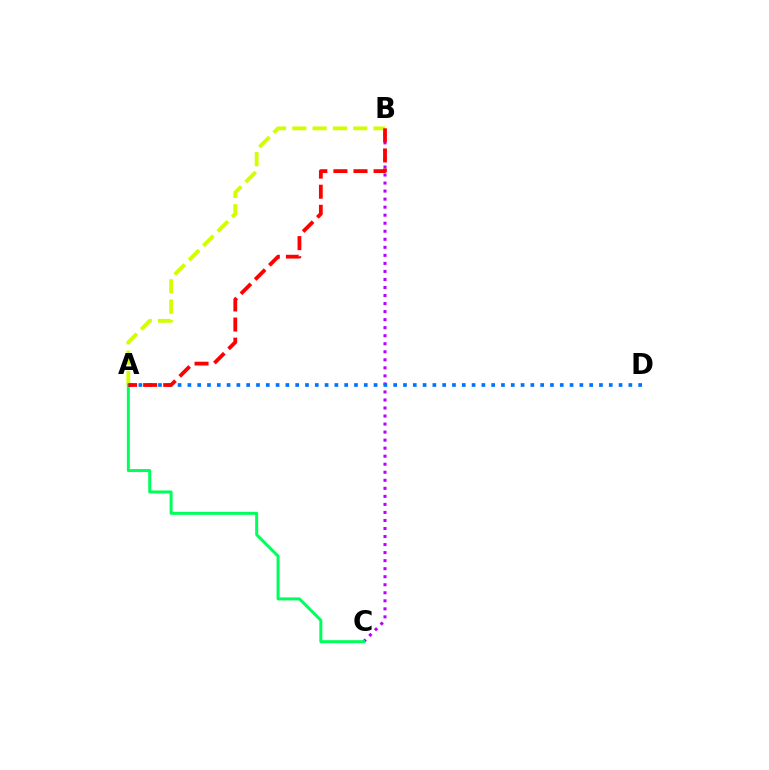{('A', 'B'): [{'color': '#d1ff00', 'line_style': 'dashed', 'thickness': 2.76}, {'color': '#ff0000', 'line_style': 'dashed', 'thickness': 2.73}], ('B', 'C'): [{'color': '#b900ff', 'line_style': 'dotted', 'thickness': 2.18}], ('A', 'C'): [{'color': '#00ff5c', 'line_style': 'solid', 'thickness': 2.15}], ('A', 'D'): [{'color': '#0074ff', 'line_style': 'dotted', 'thickness': 2.66}]}